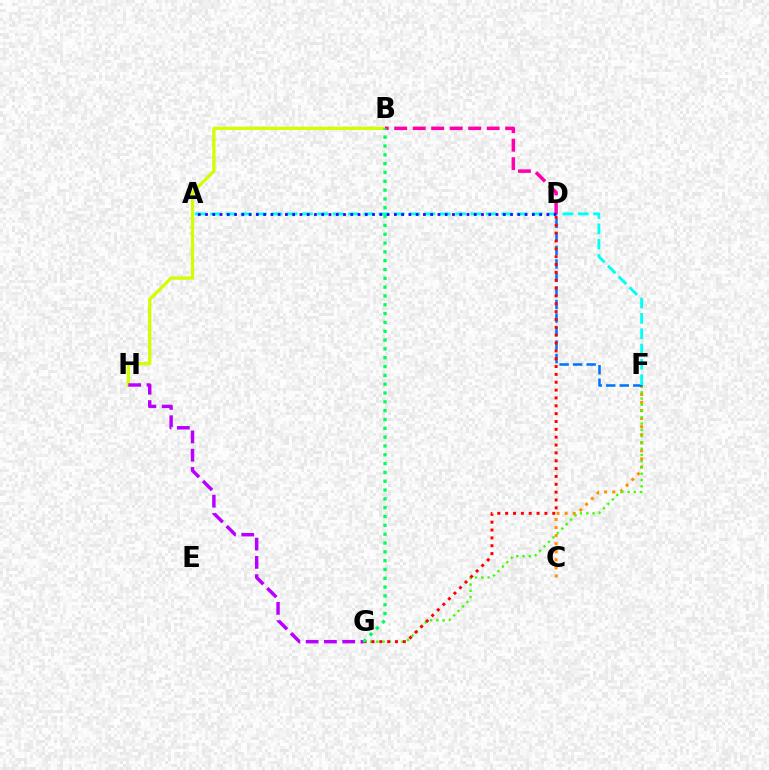{('B', 'H'): [{'color': '#d1ff00', 'line_style': 'solid', 'thickness': 2.35}], ('C', 'F'): [{'color': '#ff9400', 'line_style': 'dotted', 'thickness': 2.19}], ('G', 'H'): [{'color': '#b900ff', 'line_style': 'dashed', 'thickness': 2.48}], ('F', 'G'): [{'color': '#3dff00', 'line_style': 'dotted', 'thickness': 1.7}], ('D', 'F'): [{'color': '#0074ff', 'line_style': 'dashed', 'thickness': 1.84}], ('D', 'G'): [{'color': '#ff0000', 'line_style': 'dotted', 'thickness': 2.13}], ('A', 'F'): [{'color': '#00fff6', 'line_style': 'dashed', 'thickness': 2.08}], ('B', 'D'): [{'color': '#ff00ac', 'line_style': 'dashed', 'thickness': 2.51}], ('B', 'G'): [{'color': '#00ff5c', 'line_style': 'dotted', 'thickness': 2.4}], ('A', 'D'): [{'color': '#2500ff', 'line_style': 'dotted', 'thickness': 1.97}]}